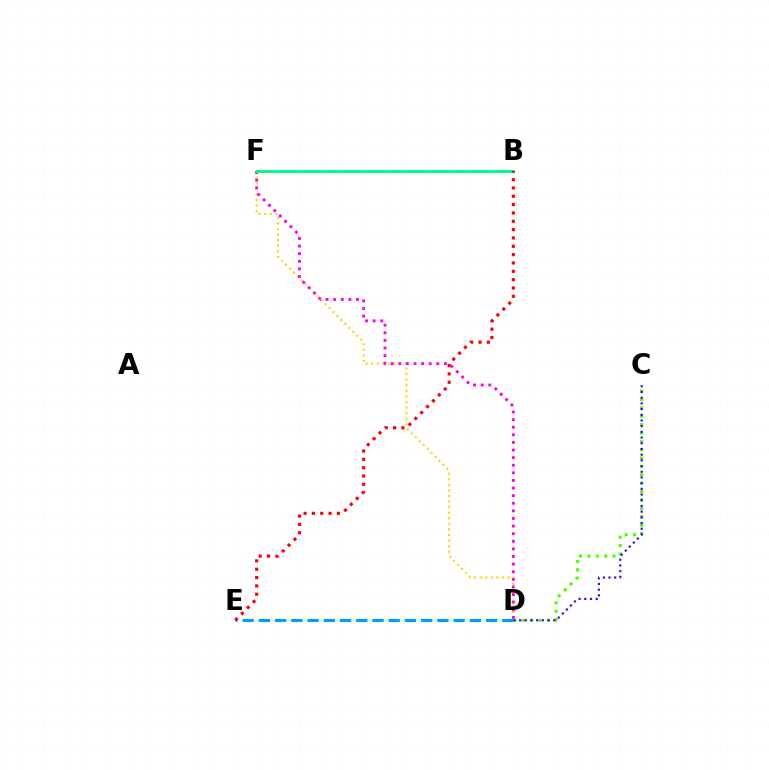{('D', 'F'): [{'color': '#ffd500', 'line_style': 'dotted', 'thickness': 1.52}, {'color': '#ff00ed', 'line_style': 'dotted', 'thickness': 2.07}], ('D', 'E'): [{'color': '#009eff', 'line_style': 'dashed', 'thickness': 2.2}], ('C', 'D'): [{'color': '#4fff00', 'line_style': 'dotted', 'thickness': 2.28}, {'color': '#3700ff', 'line_style': 'dotted', 'thickness': 1.55}], ('B', 'F'): [{'color': '#00ff86', 'line_style': 'solid', 'thickness': 2.14}], ('B', 'E'): [{'color': '#ff0000', 'line_style': 'dotted', 'thickness': 2.27}]}